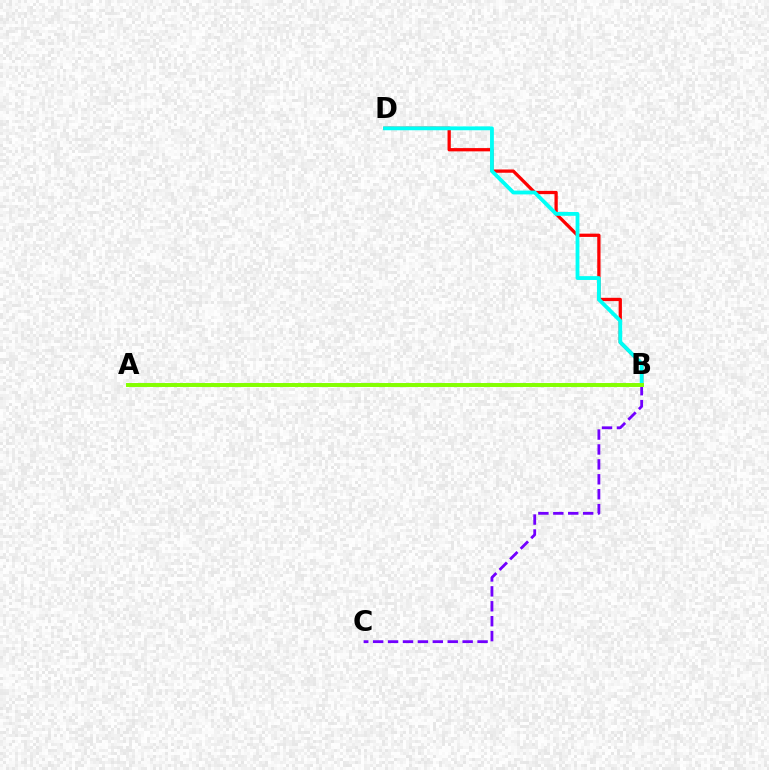{('B', 'C'): [{'color': '#7200ff', 'line_style': 'dashed', 'thickness': 2.03}], ('B', 'D'): [{'color': '#ff0000', 'line_style': 'solid', 'thickness': 2.35}, {'color': '#00fff6', 'line_style': 'solid', 'thickness': 2.75}], ('A', 'B'): [{'color': '#84ff00', 'line_style': 'solid', 'thickness': 2.84}]}